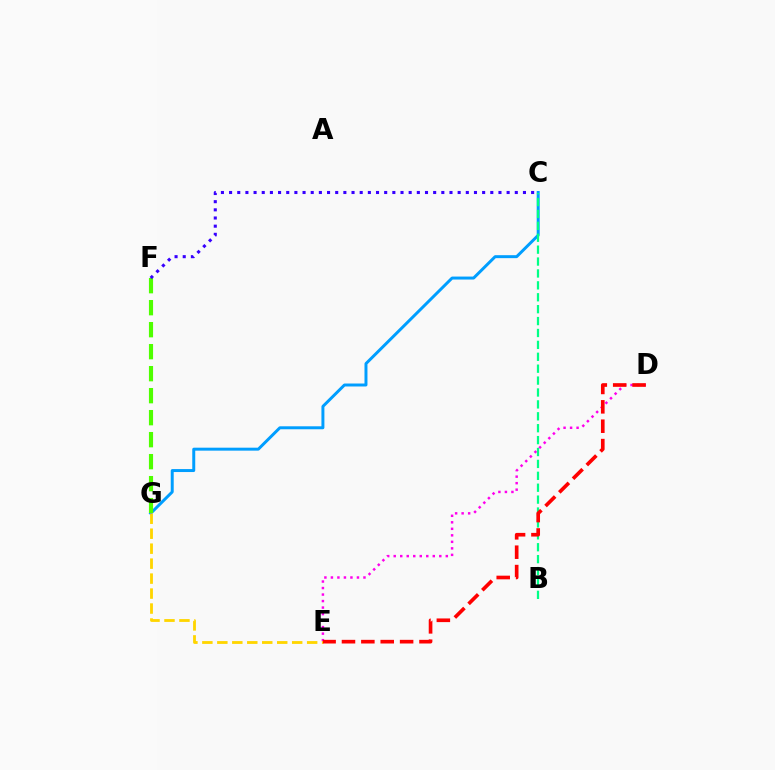{('C', 'G'): [{'color': '#009eff', 'line_style': 'solid', 'thickness': 2.14}], ('D', 'E'): [{'color': '#ff00ed', 'line_style': 'dotted', 'thickness': 1.77}, {'color': '#ff0000', 'line_style': 'dashed', 'thickness': 2.63}], ('B', 'C'): [{'color': '#00ff86', 'line_style': 'dashed', 'thickness': 1.62}], ('E', 'G'): [{'color': '#ffd500', 'line_style': 'dashed', 'thickness': 2.03}], ('F', 'G'): [{'color': '#4fff00', 'line_style': 'dashed', 'thickness': 2.99}], ('C', 'F'): [{'color': '#3700ff', 'line_style': 'dotted', 'thickness': 2.22}]}